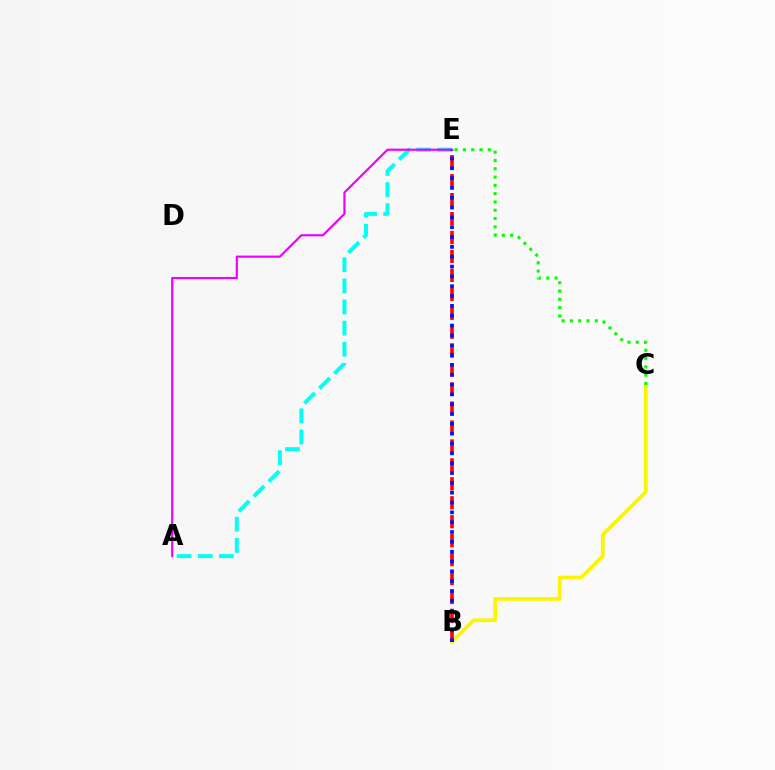{('B', 'C'): [{'color': '#fcf500', 'line_style': 'solid', 'thickness': 2.71}], ('A', 'E'): [{'color': '#00fff6', 'line_style': 'dashed', 'thickness': 2.87}, {'color': '#ee00ff', 'line_style': 'solid', 'thickness': 1.56}], ('B', 'E'): [{'color': '#ff0000', 'line_style': 'dashed', 'thickness': 2.57}, {'color': '#0010ff', 'line_style': 'dotted', 'thickness': 2.67}], ('C', 'E'): [{'color': '#08ff00', 'line_style': 'dotted', 'thickness': 2.25}]}